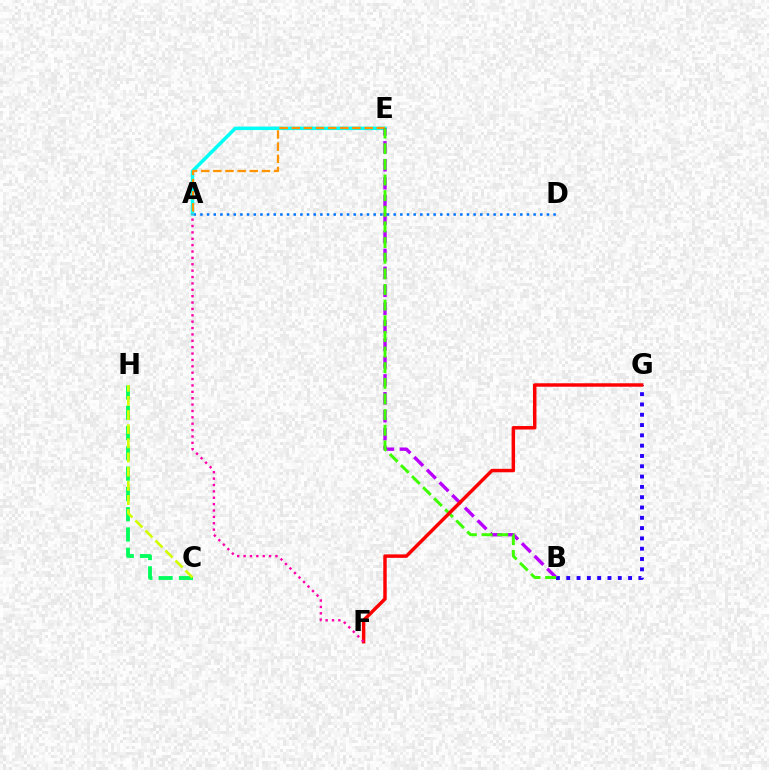{('A', 'D'): [{'color': '#0074ff', 'line_style': 'dotted', 'thickness': 1.81}], ('A', 'E'): [{'color': '#00fff6', 'line_style': 'solid', 'thickness': 2.51}, {'color': '#ff9400', 'line_style': 'dashed', 'thickness': 1.65}], ('B', 'G'): [{'color': '#2500ff', 'line_style': 'dotted', 'thickness': 2.8}], ('B', 'E'): [{'color': '#b900ff', 'line_style': 'dashed', 'thickness': 2.44}, {'color': '#3dff00', 'line_style': 'dashed', 'thickness': 2.12}], ('C', 'H'): [{'color': '#00ff5c', 'line_style': 'dashed', 'thickness': 2.76}, {'color': '#d1ff00', 'line_style': 'dashed', 'thickness': 1.92}], ('F', 'G'): [{'color': '#ff0000', 'line_style': 'solid', 'thickness': 2.49}], ('A', 'F'): [{'color': '#ff00ac', 'line_style': 'dotted', 'thickness': 1.73}]}